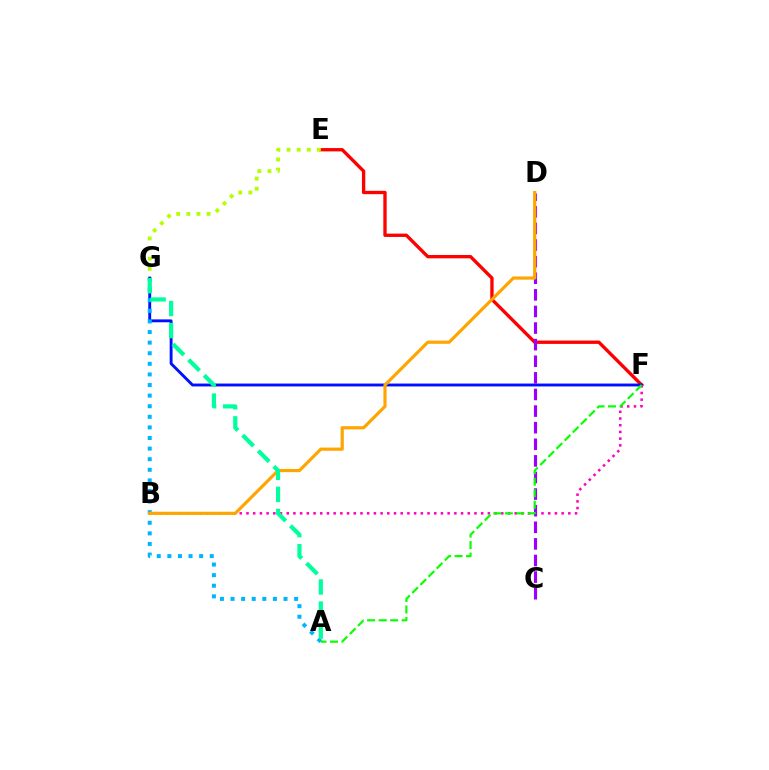{('E', 'F'): [{'color': '#ff0000', 'line_style': 'solid', 'thickness': 2.41}], ('E', 'G'): [{'color': '#b3ff00', 'line_style': 'dotted', 'thickness': 2.75}], ('F', 'G'): [{'color': '#0010ff', 'line_style': 'solid', 'thickness': 2.08}], ('A', 'G'): [{'color': '#00b5ff', 'line_style': 'dotted', 'thickness': 2.88}, {'color': '#00ff9d', 'line_style': 'dashed', 'thickness': 3.0}], ('B', 'F'): [{'color': '#ff00bd', 'line_style': 'dotted', 'thickness': 1.82}], ('C', 'D'): [{'color': '#9b00ff', 'line_style': 'dashed', 'thickness': 2.26}], ('B', 'D'): [{'color': '#ffa500', 'line_style': 'solid', 'thickness': 2.29}], ('A', 'F'): [{'color': '#08ff00', 'line_style': 'dashed', 'thickness': 1.56}]}